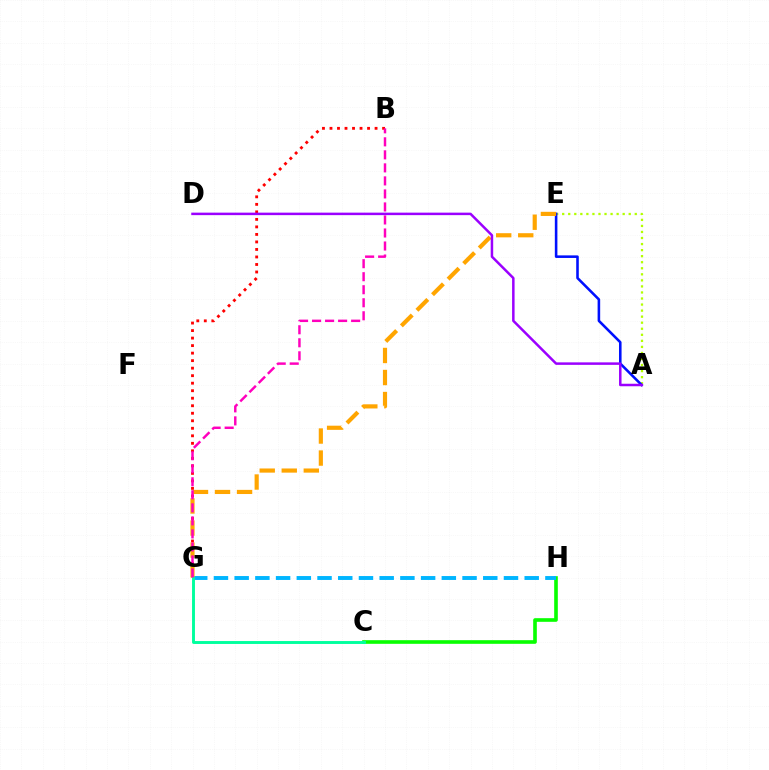{('B', 'G'): [{'color': '#ff0000', 'line_style': 'dotted', 'thickness': 2.04}, {'color': '#ff00bd', 'line_style': 'dashed', 'thickness': 1.77}], ('C', 'H'): [{'color': '#08ff00', 'line_style': 'solid', 'thickness': 2.62}], ('G', 'H'): [{'color': '#00b5ff', 'line_style': 'dashed', 'thickness': 2.81}], ('A', 'E'): [{'color': '#b3ff00', 'line_style': 'dotted', 'thickness': 1.64}, {'color': '#0010ff', 'line_style': 'solid', 'thickness': 1.85}], ('E', 'G'): [{'color': '#ffa500', 'line_style': 'dashed', 'thickness': 2.99}], ('C', 'G'): [{'color': '#00ff9d', 'line_style': 'solid', 'thickness': 2.09}], ('A', 'D'): [{'color': '#9b00ff', 'line_style': 'solid', 'thickness': 1.8}]}